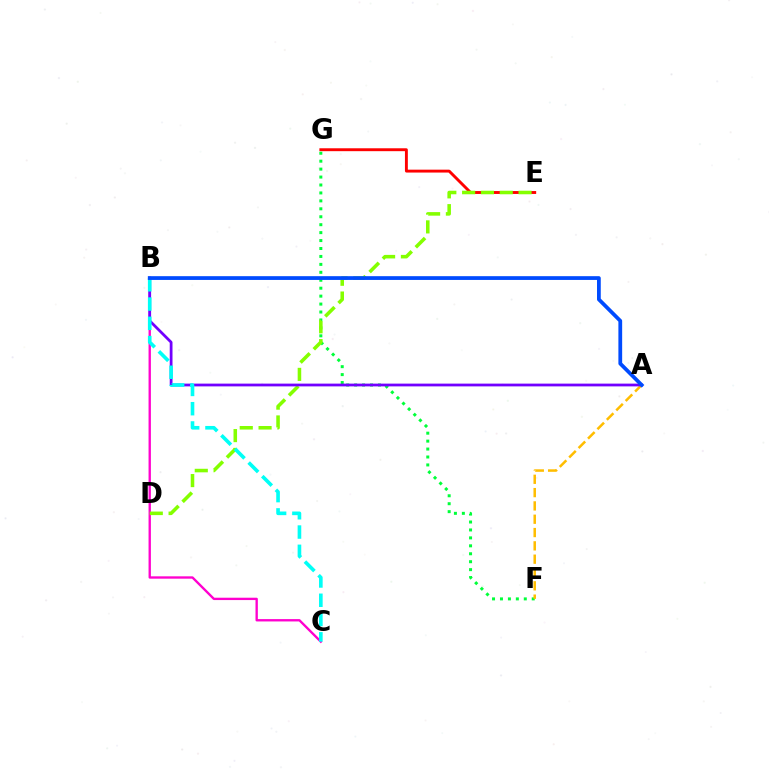{('E', 'G'): [{'color': '#ff0000', 'line_style': 'solid', 'thickness': 2.09}], ('B', 'C'): [{'color': '#ff00cf', 'line_style': 'solid', 'thickness': 1.69}, {'color': '#00fff6', 'line_style': 'dashed', 'thickness': 2.62}], ('F', 'G'): [{'color': '#00ff39', 'line_style': 'dotted', 'thickness': 2.16}], ('A', 'F'): [{'color': '#ffbd00', 'line_style': 'dashed', 'thickness': 1.81}], ('D', 'E'): [{'color': '#84ff00', 'line_style': 'dashed', 'thickness': 2.56}], ('A', 'B'): [{'color': '#7200ff', 'line_style': 'solid', 'thickness': 1.99}, {'color': '#004bff', 'line_style': 'solid', 'thickness': 2.71}]}